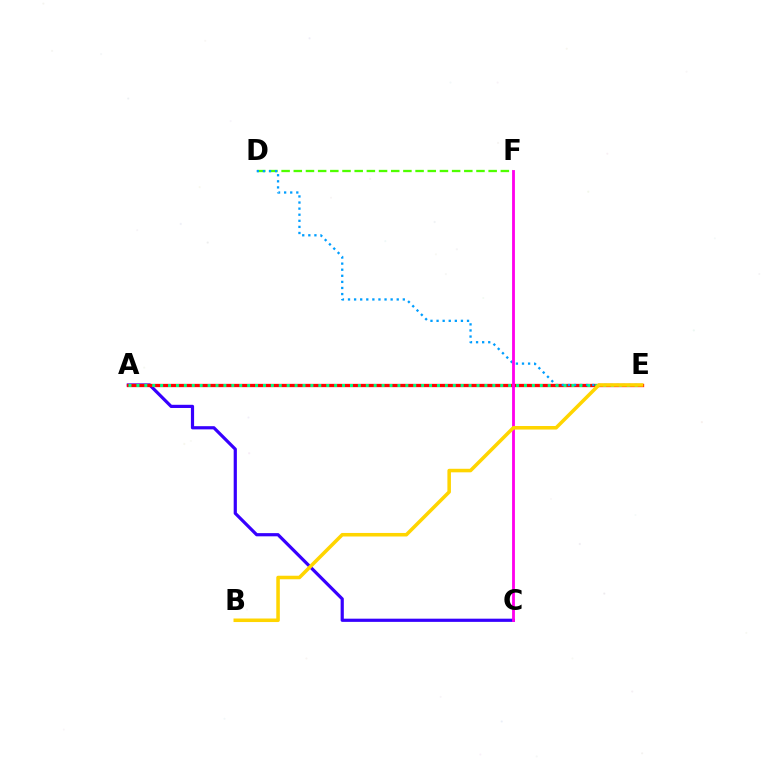{('D', 'F'): [{'color': '#4fff00', 'line_style': 'dashed', 'thickness': 1.65}], ('A', 'C'): [{'color': '#3700ff', 'line_style': 'solid', 'thickness': 2.3}], ('A', 'E'): [{'color': '#ff0000', 'line_style': 'solid', 'thickness': 2.37}, {'color': '#00ff86', 'line_style': 'dotted', 'thickness': 2.15}], ('D', 'E'): [{'color': '#009eff', 'line_style': 'dotted', 'thickness': 1.65}], ('C', 'F'): [{'color': '#ff00ed', 'line_style': 'solid', 'thickness': 2.04}], ('B', 'E'): [{'color': '#ffd500', 'line_style': 'solid', 'thickness': 2.55}]}